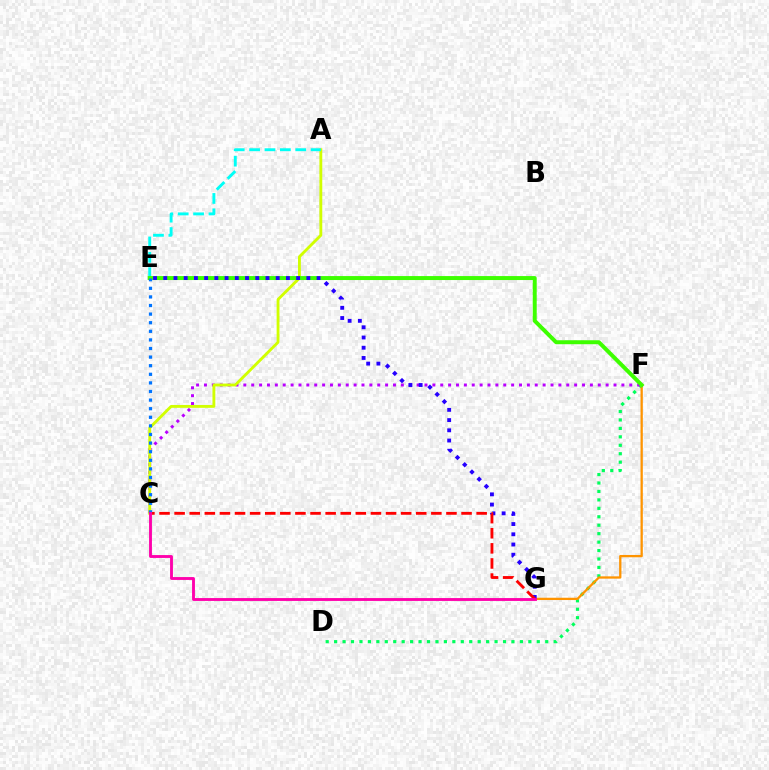{('D', 'F'): [{'color': '#00ff5c', 'line_style': 'dotted', 'thickness': 2.29}], ('C', 'F'): [{'color': '#b900ff', 'line_style': 'dotted', 'thickness': 2.14}], ('A', 'C'): [{'color': '#d1ff00', 'line_style': 'solid', 'thickness': 2.05}], ('F', 'G'): [{'color': '#ff9400', 'line_style': 'solid', 'thickness': 1.65}], ('A', 'E'): [{'color': '#00fff6', 'line_style': 'dashed', 'thickness': 2.09}], ('E', 'F'): [{'color': '#3dff00', 'line_style': 'solid', 'thickness': 2.86}], ('E', 'G'): [{'color': '#2500ff', 'line_style': 'dotted', 'thickness': 2.78}], ('C', 'G'): [{'color': '#ff0000', 'line_style': 'dashed', 'thickness': 2.05}, {'color': '#ff00ac', 'line_style': 'solid', 'thickness': 2.06}], ('C', 'E'): [{'color': '#0074ff', 'line_style': 'dotted', 'thickness': 2.34}]}